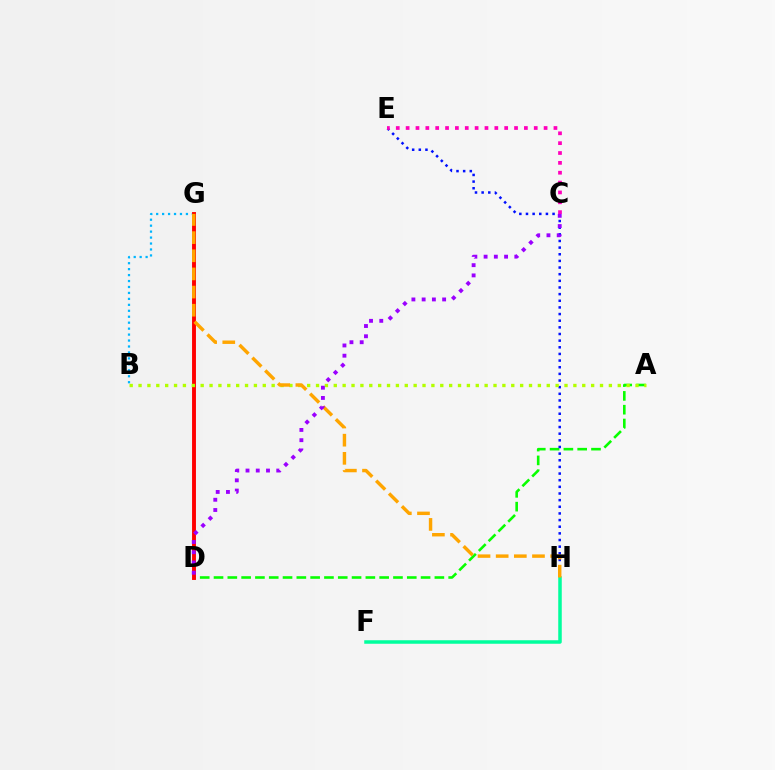{('A', 'D'): [{'color': '#08ff00', 'line_style': 'dashed', 'thickness': 1.88}], ('E', 'H'): [{'color': '#0010ff', 'line_style': 'dotted', 'thickness': 1.81}], ('B', 'G'): [{'color': '#00b5ff', 'line_style': 'dotted', 'thickness': 1.62}], ('C', 'E'): [{'color': '#ff00bd', 'line_style': 'dotted', 'thickness': 2.68}], ('D', 'G'): [{'color': '#ff0000', 'line_style': 'solid', 'thickness': 2.8}], ('F', 'H'): [{'color': '#00ff9d', 'line_style': 'solid', 'thickness': 2.53}], ('A', 'B'): [{'color': '#b3ff00', 'line_style': 'dotted', 'thickness': 2.41}], ('G', 'H'): [{'color': '#ffa500', 'line_style': 'dashed', 'thickness': 2.47}], ('C', 'D'): [{'color': '#9b00ff', 'line_style': 'dotted', 'thickness': 2.78}]}